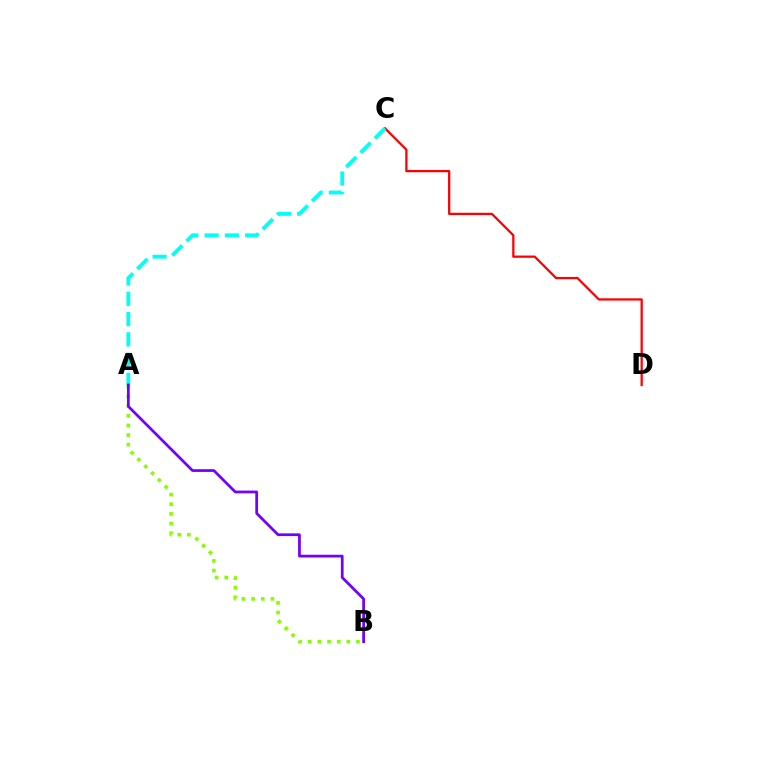{('C', 'D'): [{'color': '#ff0000', 'line_style': 'solid', 'thickness': 1.63}], ('A', 'B'): [{'color': '#84ff00', 'line_style': 'dotted', 'thickness': 2.62}, {'color': '#7200ff', 'line_style': 'solid', 'thickness': 1.97}], ('A', 'C'): [{'color': '#00fff6', 'line_style': 'dashed', 'thickness': 2.76}]}